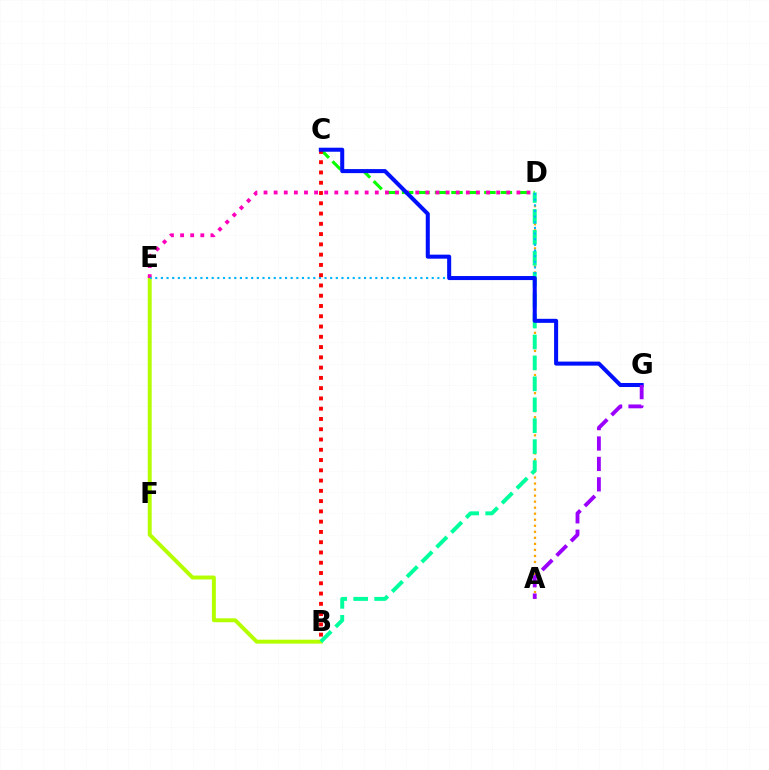{('C', 'D'): [{'color': '#08ff00', 'line_style': 'dashed', 'thickness': 2.24}], ('B', 'E'): [{'color': '#b3ff00', 'line_style': 'solid', 'thickness': 2.82}], ('D', 'E'): [{'color': '#ff00bd', 'line_style': 'dotted', 'thickness': 2.75}, {'color': '#00b5ff', 'line_style': 'dotted', 'thickness': 1.53}], ('A', 'D'): [{'color': '#ffa500', 'line_style': 'dotted', 'thickness': 1.64}], ('B', 'D'): [{'color': '#00ff9d', 'line_style': 'dashed', 'thickness': 2.84}], ('B', 'C'): [{'color': '#ff0000', 'line_style': 'dotted', 'thickness': 2.79}], ('C', 'G'): [{'color': '#0010ff', 'line_style': 'solid', 'thickness': 2.91}], ('A', 'G'): [{'color': '#9b00ff', 'line_style': 'dashed', 'thickness': 2.77}]}